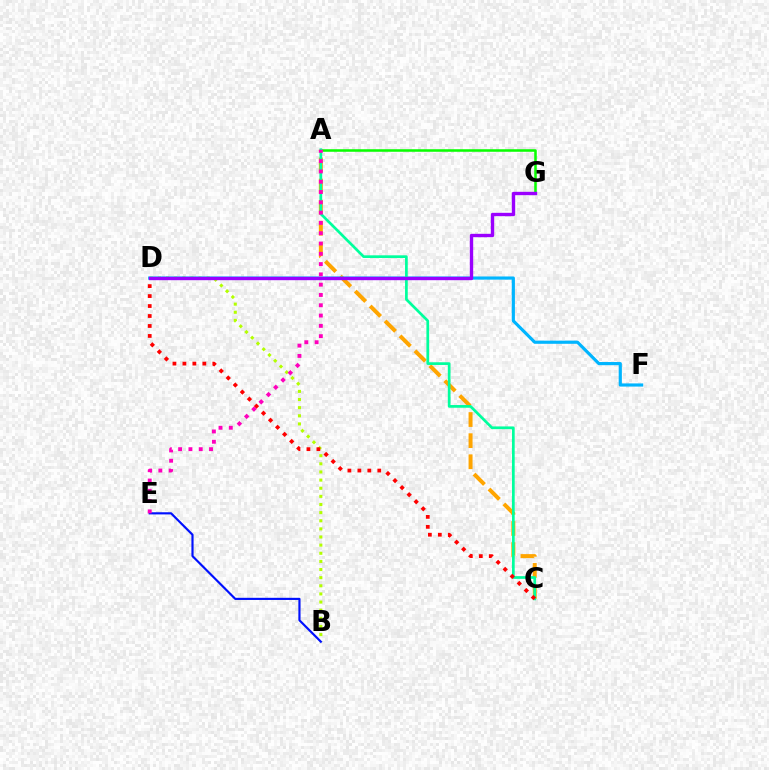{('A', 'C'): [{'color': '#ffa500', 'line_style': 'dashed', 'thickness': 2.87}, {'color': '#00ff9d', 'line_style': 'solid', 'thickness': 1.95}], ('B', 'D'): [{'color': '#b3ff00', 'line_style': 'dotted', 'thickness': 2.21}], ('A', 'G'): [{'color': '#08ff00', 'line_style': 'solid', 'thickness': 1.83}], ('D', 'F'): [{'color': '#00b5ff', 'line_style': 'solid', 'thickness': 2.28}], ('D', 'G'): [{'color': '#9b00ff', 'line_style': 'solid', 'thickness': 2.43}], ('C', 'D'): [{'color': '#ff0000', 'line_style': 'dotted', 'thickness': 2.71}], ('B', 'E'): [{'color': '#0010ff', 'line_style': 'solid', 'thickness': 1.55}], ('A', 'E'): [{'color': '#ff00bd', 'line_style': 'dotted', 'thickness': 2.8}]}